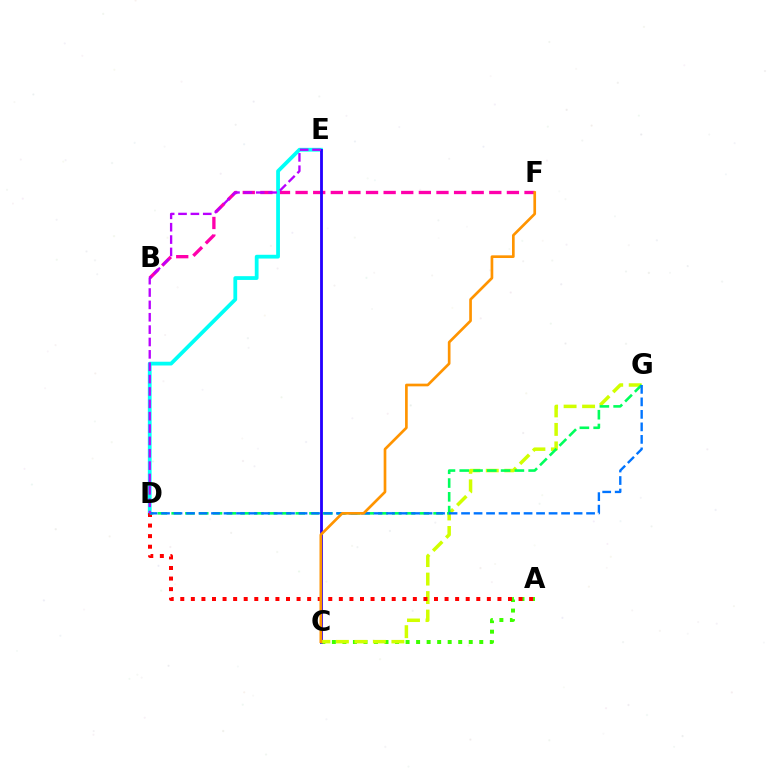{('B', 'F'): [{'color': '#ff00ac', 'line_style': 'dashed', 'thickness': 2.39}], ('D', 'E'): [{'color': '#00fff6', 'line_style': 'solid', 'thickness': 2.72}, {'color': '#b900ff', 'line_style': 'dashed', 'thickness': 1.68}], ('A', 'C'): [{'color': '#3dff00', 'line_style': 'dotted', 'thickness': 2.86}], ('C', 'E'): [{'color': '#2500ff', 'line_style': 'solid', 'thickness': 2.04}], ('C', 'G'): [{'color': '#d1ff00', 'line_style': 'dashed', 'thickness': 2.51}], ('A', 'D'): [{'color': '#ff0000', 'line_style': 'dotted', 'thickness': 2.87}], ('D', 'G'): [{'color': '#00ff5c', 'line_style': 'dashed', 'thickness': 1.87}, {'color': '#0074ff', 'line_style': 'dashed', 'thickness': 1.7}], ('C', 'F'): [{'color': '#ff9400', 'line_style': 'solid', 'thickness': 1.93}]}